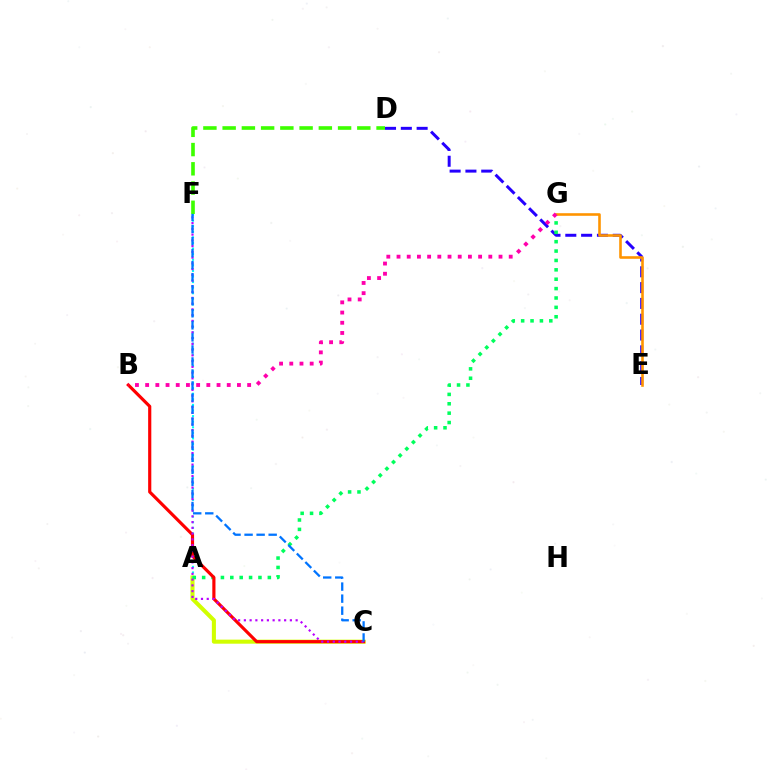{('A', 'C'): [{'color': '#d1ff00', 'line_style': 'solid', 'thickness': 2.92}], ('D', 'E'): [{'color': '#2500ff', 'line_style': 'dashed', 'thickness': 2.15}], ('D', 'F'): [{'color': '#3dff00', 'line_style': 'dashed', 'thickness': 2.61}], ('A', 'F'): [{'color': '#00fff6', 'line_style': 'dotted', 'thickness': 1.52}], ('A', 'G'): [{'color': '#00ff5c', 'line_style': 'dotted', 'thickness': 2.55}], ('E', 'G'): [{'color': '#ff9400', 'line_style': 'solid', 'thickness': 1.87}], ('B', 'C'): [{'color': '#ff0000', 'line_style': 'solid', 'thickness': 2.28}], ('B', 'G'): [{'color': '#ff00ac', 'line_style': 'dotted', 'thickness': 2.77}], ('C', 'F'): [{'color': '#b900ff', 'line_style': 'dotted', 'thickness': 1.56}, {'color': '#0074ff', 'line_style': 'dashed', 'thickness': 1.64}]}